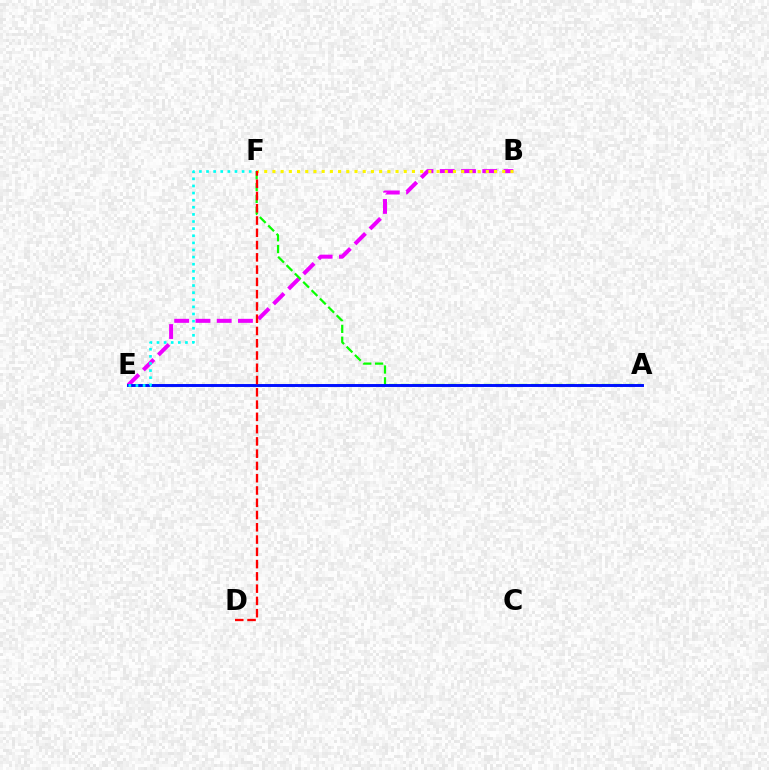{('B', 'E'): [{'color': '#ee00ff', 'line_style': 'dashed', 'thickness': 2.89}], ('A', 'F'): [{'color': '#08ff00', 'line_style': 'dashed', 'thickness': 1.61}], ('A', 'E'): [{'color': '#0010ff', 'line_style': 'solid', 'thickness': 2.11}], ('E', 'F'): [{'color': '#00fff6', 'line_style': 'dotted', 'thickness': 1.93}], ('B', 'F'): [{'color': '#fcf500', 'line_style': 'dotted', 'thickness': 2.23}], ('D', 'F'): [{'color': '#ff0000', 'line_style': 'dashed', 'thickness': 1.67}]}